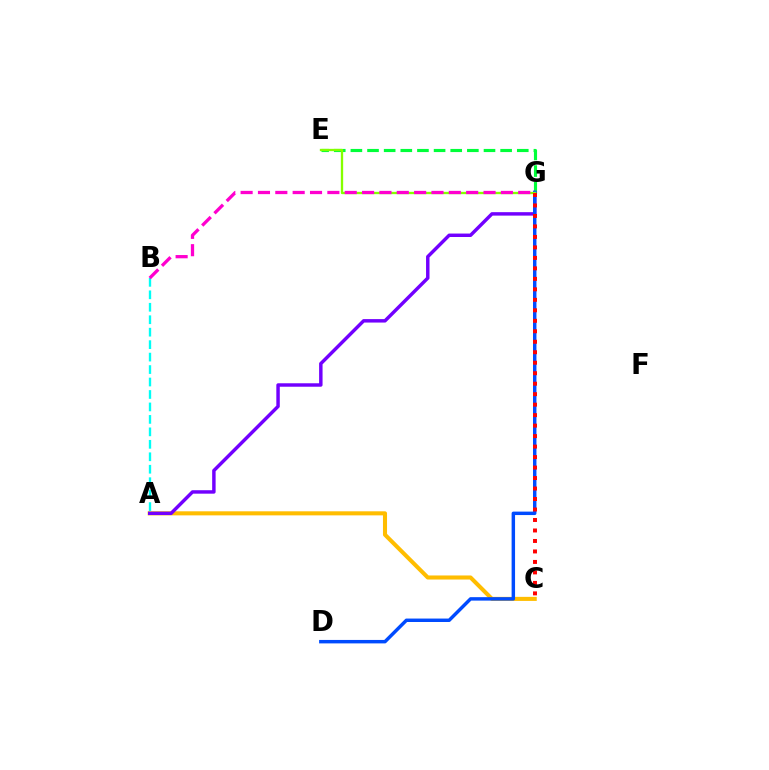{('A', 'C'): [{'color': '#ffbd00', 'line_style': 'solid', 'thickness': 2.92}], ('E', 'G'): [{'color': '#00ff39', 'line_style': 'dashed', 'thickness': 2.26}, {'color': '#84ff00', 'line_style': 'solid', 'thickness': 1.67}], ('A', 'G'): [{'color': '#7200ff', 'line_style': 'solid', 'thickness': 2.49}], ('D', 'G'): [{'color': '#004bff', 'line_style': 'solid', 'thickness': 2.48}], ('A', 'B'): [{'color': '#00fff6', 'line_style': 'dashed', 'thickness': 1.69}], ('C', 'G'): [{'color': '#ff0000', 'line_style': 'dotted', 'thickness': 2.85}], ('B', 'G'): [{'color': '#ff00cf', 'line_style': 'dashed', 'thickness': 2.36}]}